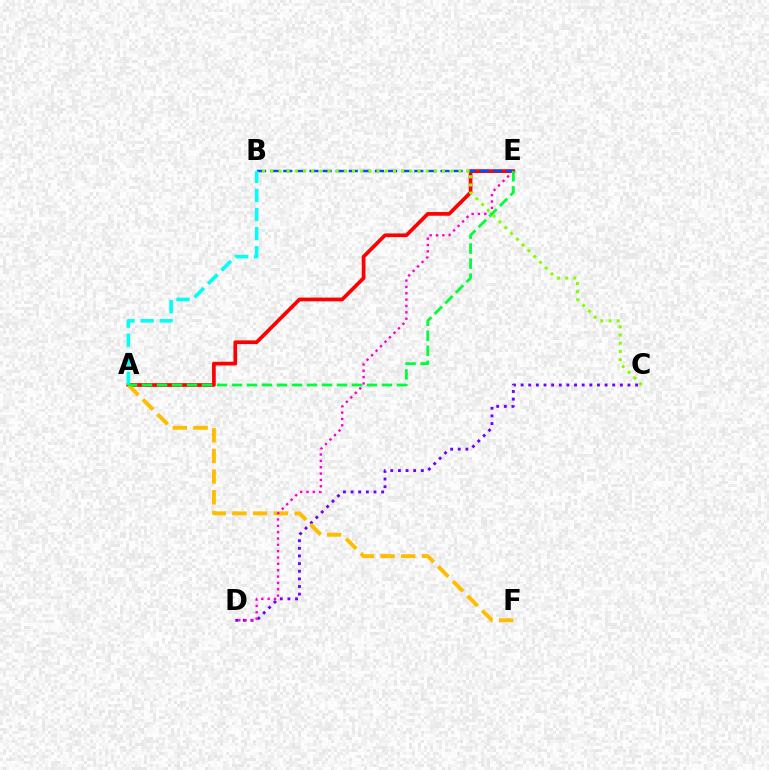{('C', 'D'): [{'color': '#7200ff', 'line_style': 'dotted', 'thickness': 2.07}], ('A', 'E'): [{'color': '#ff0000', 'line_style': 'solid', 'thickness': 2.67}, {'color': '#00ff39', 'line_style': 'dashed', 'thickness': 2.04}], ('B', 'E'): [{'color': '#004bff', 'line_style': 'dashed', 'thickness': 1.78}], ('B', 'C'): [{'color': '#84ff00', 'line_style': 'dotted', 'thickness': 2.22}], ('A', 'F'): [{'color': '#ffbd00', 'line_style': 'dashed', 'thickness': 2.82}], ('D', 'E'): [{'color': '#ff00cf', 'line_style': 'dotted', 'thickness': 1.72}], ('A', 'B'): [{'color': '#00fff6', 'line_style': 'dashed', 'thickness': 2.59}]}